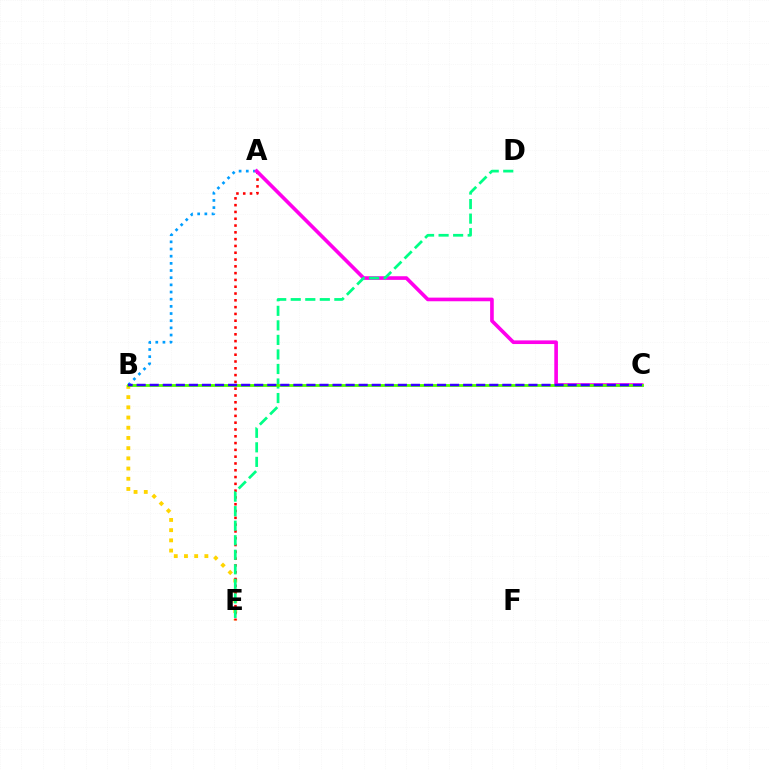{('A', 'B'): [{'color': '#009eff', 'line_style': 'dotted', 'thickness': 1.95}], ('B', 'E'): [{'color': '#ffd500', 'line_style': 'dotted', 'thickness': 2.77}], ('A', 'E'): [{'color': '#ff0000', 'line_style': 'dotted', 'thickness': 1.85}], ('A', 'C'): [{'color': '#ff00ed', 'line_style': 'solid', 'thickness': 2.62}], ('D', 'E'): [{'color': '#00ff86', 'line_style': 'dashed', 'thickness': 1.97}], ('B', 'C'): [{'color': '#4fff00', 'line_style': 'solid', 'thickness': 2.03}, {'color': '#3700ff', 'line_style': 'dashed', 'thickness': 1.77}]}